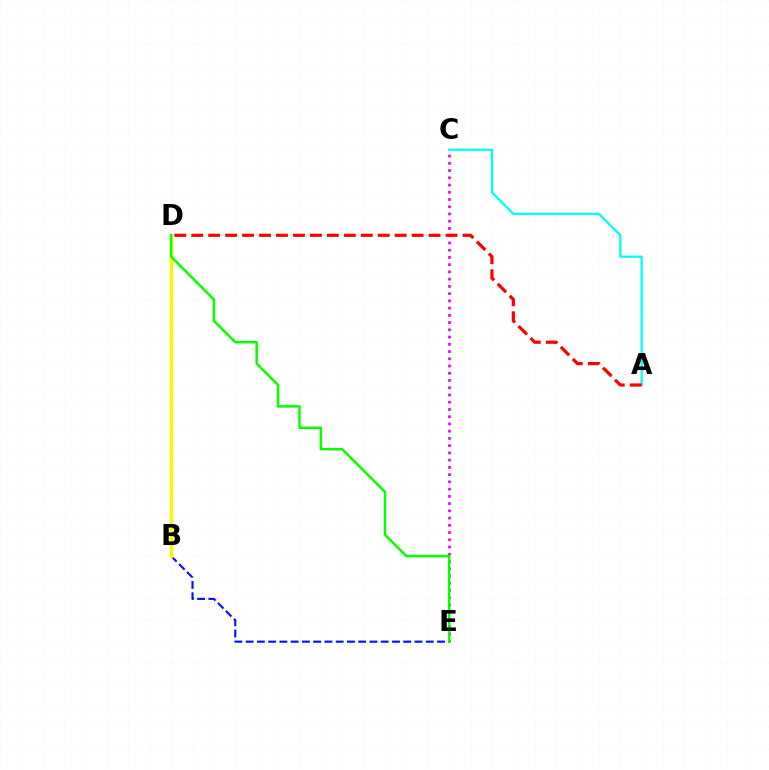{('A', 'C'): [{'color': '#00fff6', 'line_style': 'solid', 'thickness': 1.63}], ('C', 'E'): [{'color': '#ee00ff', 'line_style': 'dotted', 'thickness': 1.97}], ('A', 'D'): [{'color': '#ff0000', 'line_style': 'dashed', 'thickness': 2.3}], ('B', 'E'): [{'color': '#0010ff', 'line_style': 'dashed', 'thickness': 1.53}], ('B', 'D'): [{'color': '#fcf500', 'line_style': 'solid', 'thickness': 2.44}], ('D', 'E'): [{'color': '#08ff00', 'line_style': 'solid', 'thickness': 1.8}]}